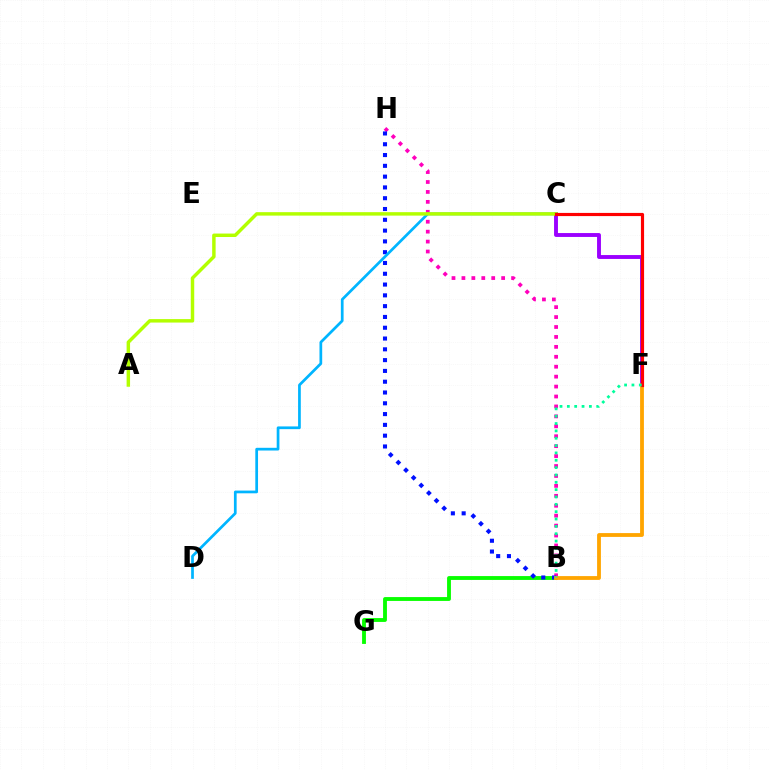{('B', 'H'): [{'color': '#ff00bd', 'line_style': 'dotted', 'thickness': 2.7}, {'color': '#0010ff', 'line_style': 'dotted', 'thickness': 2.93}], ('B', 'G'): [{'color': '#08ff00', 'line_style': 'solid', 'thickness': 2.78}], ('C', 'F'): [{'color': '#9b00ff', 'line_style': 'solid', 'thickness': 2.8}, {'color': '#ff0000', 'line_style': 'solid', 'thickness': 2.28}], ('C', 'D'): [{'color': '#00b5ff', 'line_style': 'solid', 'thickness': 1.96}], ('B', 'F'): [{'color': '#ffa500', 'line_style': 'solid', 'thickness': 2.75}, {'color': '#00ff9d', 'line_style': 'dotted', 'thickness': 2.0}], ('A', 'C'): [{'color': '#b3ff00', 'line_style': 'solid', 'thickness': 2.49}]}